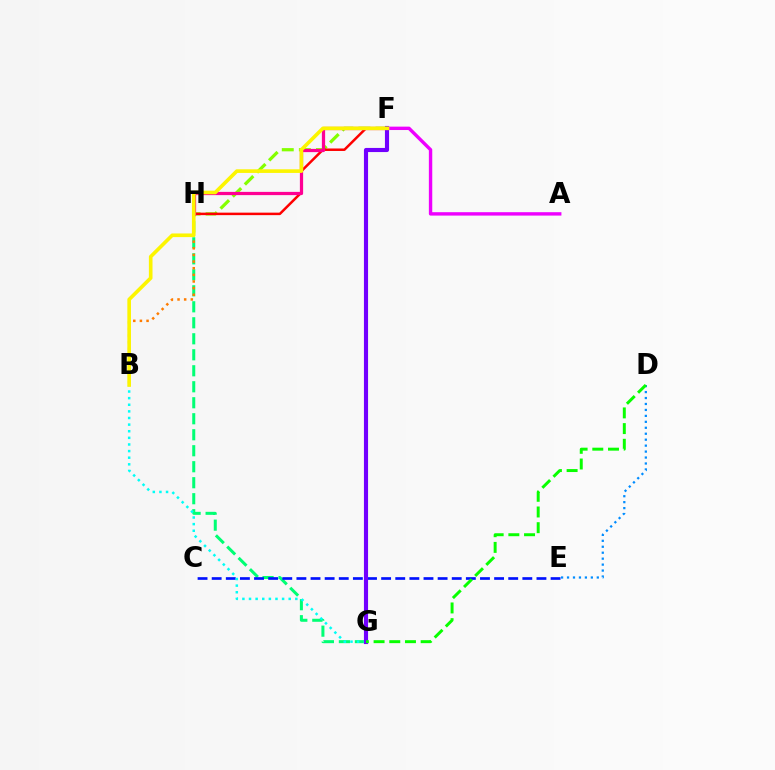{('F', 'H'): [{'color': '#84ff00', 'line_style': 'dashed', 'thickness': 2.32}, {'color': '#ff0000', 'line_style': 'solid', 'thickness': 1.8}, {'color': '#ff0094', 'line_style': 'solid', 'thickness': 2.33}], ('G', 'H'): [{'color': '#00ff74', 'line_style': 'dashed', 'thickness': 2.17}], ('C', 'E'): [{'color': '#0010ff', 'line_style': 'dashed', 'thickness': 1.92}], ('A', 'F'): [{'color': '#ee00ff', 'line_style': 'solid', 'thickness': 2.44}], ('B', 'G'): [{'color': '#00fff6', 'line_style': 'dotted', 'thickness': 1.8}], ('F', 'G'): [{'color': '#7200ff', 'line_style': 'solid', 'thickness': 2.97}], ('B', 'H'): [{'color': '#ff7c00', 'line_style': 'dotted', 'thickness': 1.8}], ('D', 'E'): [{'color': '#008cff', 'line_style': 'dotted', 'thickness': 1.62}], ('D', 'G'): [{'color': '#08ff00', 'line_style': 'dashed', 'thickness': 2.13}], ('B', 'F'): [{'color': '#fcf500', 'line_style': 'solid', 'thickness': 2.62}]}